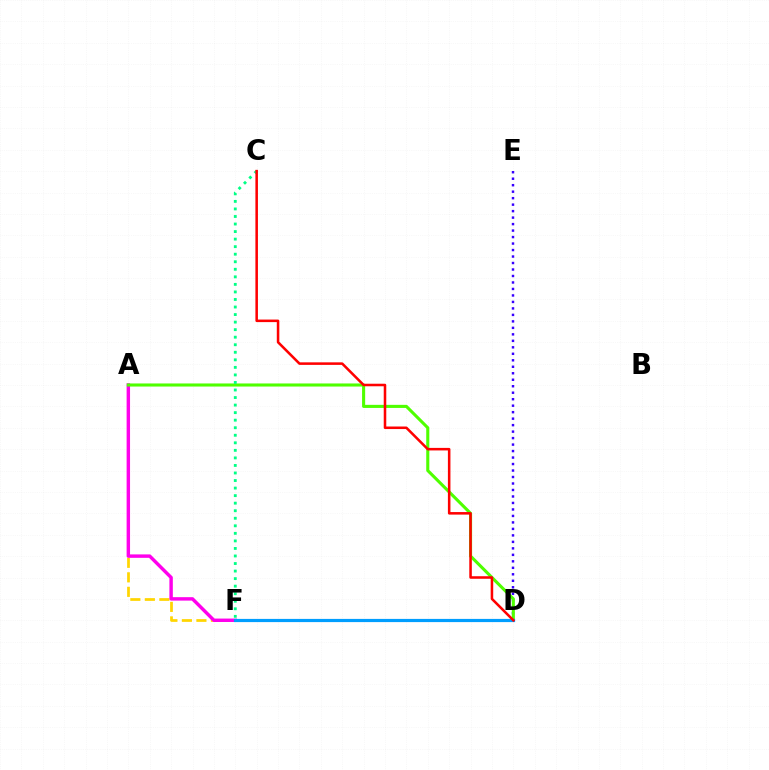{('A', 'F'): [{'color': '#ffd500', 'line_style': 'dashed', 'thickness': 1.97}, {'color': '#ff00ed', 'line_style': 'solid', 'thickness': 2.47}], ('D', 'E'): [{'color': '#3700ff', 'line_style': 'dotted', 'thickness': 1.76}], ('A', 'D'): [{'color': '#4fff00', 'line_style': 'solid', 'thickness': 2.22}], ('C', 'F'): [{'color': '#00ff86', 'line_style': 'dotted', 'thickness': 2.05}], ('D', 'F'): [{'color': '#009eff', 'line_style': 'solid', 'thickness': 2.3}], ('C', 'D'): [{'color': '#ff0000', 'line_style': 'solid', 'thickness': 1.83}]}